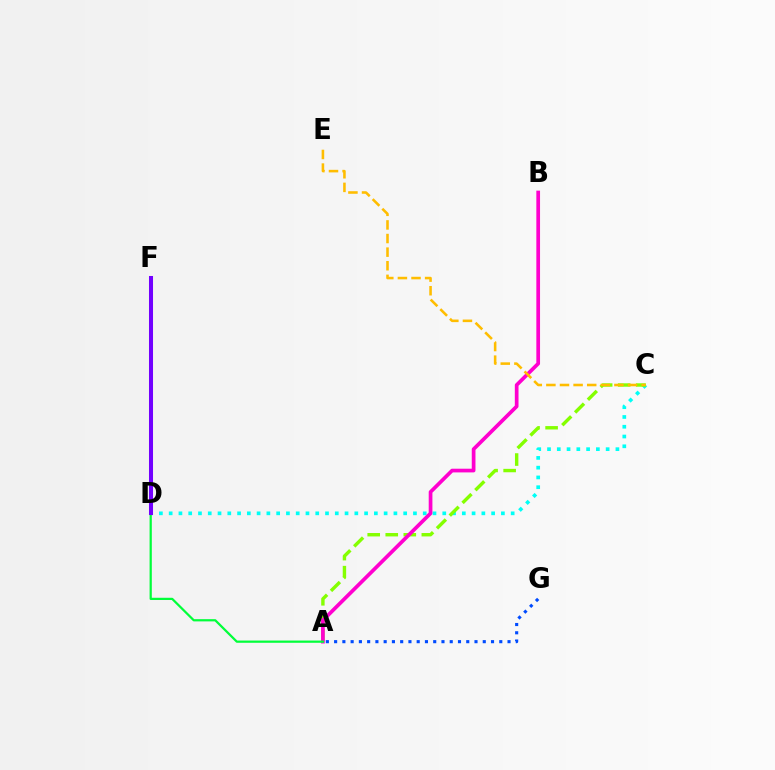{('C', 'D'): [{'color': '#00fff6', 'line_style': 'dotted', 'thickness': 2.65}], ('A', 'C'): [{'color': '#84ff00', 'line_style': 'dashed', 'thickness': 2.45}], ('A', 'B'): [{'color': '#ff00cf', 'line_style': 'solid', 'thickness': 2.66}], ('A', 'F'): [{'color': '#00ff39', 'line_style': 'solid', 'thickness': 1.6}], ('C', 'E'): [{'color': '#ffbd00', 'line_style': 'dashed', 'thickness': 1.85}], ('D', 'F'): [{'color': '#ff0000', 'line_style': 'dashed', 'thickness': 2.04}, {'color': '#7200ff', 'line_style': 'solid', 'thickness': 2.91}], ('A', 'G'): [{'color': '#004bff', 'line_style': 'dotted', 'thickness': 2.24}]}